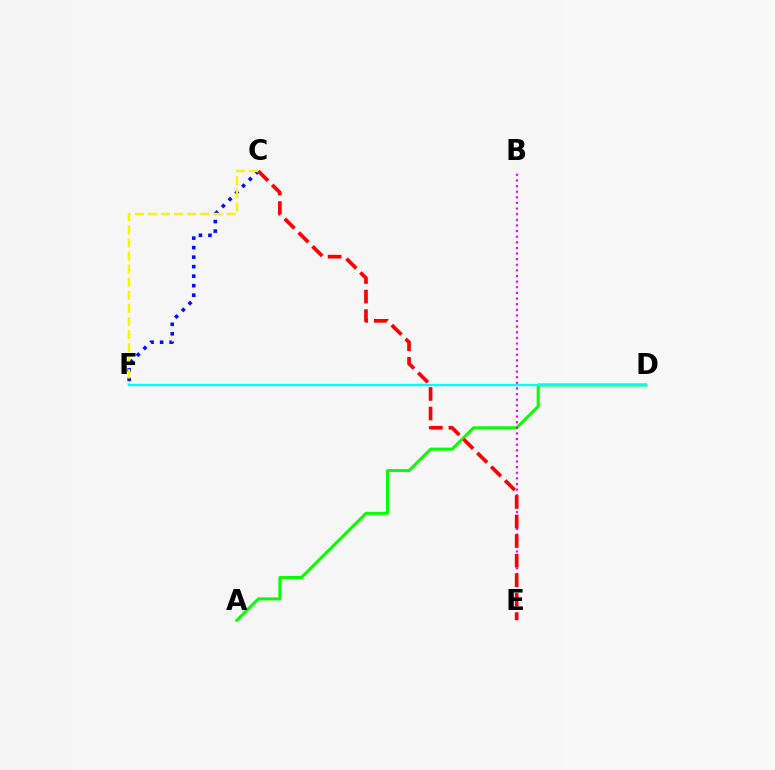{('A', 'D'): [{'color': '#08ff00', 'line_style': 'solid', 'thickness': 2.16}], ('C', 'F'): [{'color': '#0010ff', 'line_style': 'dotted', 'thickness': 2.58}, {'color': '#fcf500', 'line_style': 'dashed', 'thickness': 1.78}], ('B', 'E'): [{'color': '#ee00ff', 'line_style': 'dotted', 'thickness': 1.53}], ('C', 'E'): [{'color': '#ff0000', 'line_style': 'dashed', 'thickness': 2.66}], ('D', 'F'): [{'color': '#00fff6', 'line_style': 'solid', 'thickness': 1.66}]}